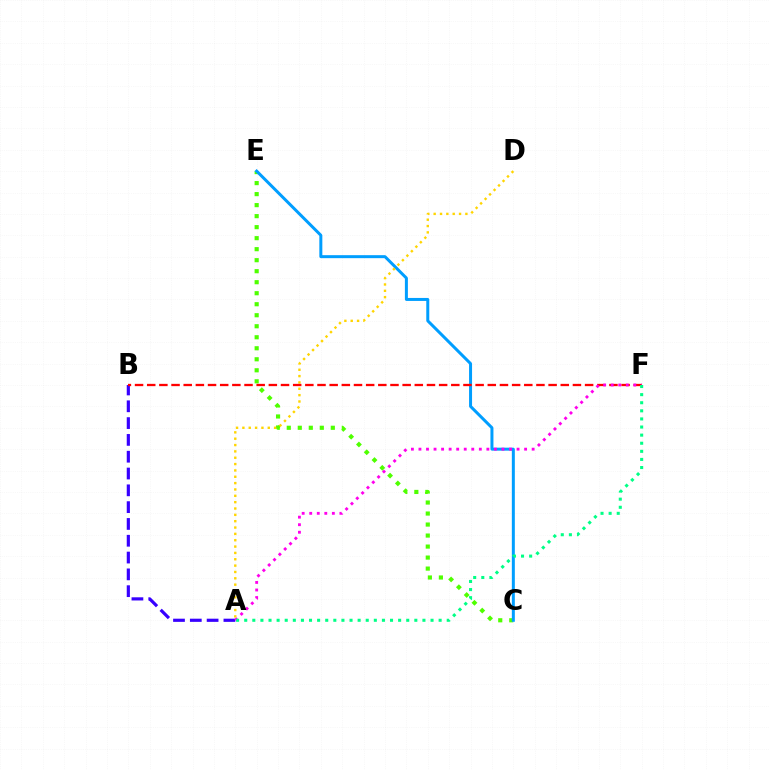{('C', 'E'): [{'color': '#4fff00', 'line_style': 'dotted', 'thickness': 2.99}, {'color': '#009eff', 'line_style': 'solid', 'thickness': 2.16}], ('A', 'B'): [{'color': '#3700ff', 'line_style': 'dashed', 'thickness': 2.28}], ('A', 'D'): [{'color': '#ffd500', 'line_style': 'dotted', 'thickness': 1.72}], ('B', 'F'): [{'color': '#ff0000', 'line_style': 'dashed', 'thickness': 1.65}], ('A', 'F'): [{'color': '#ff00ed', 'line_style': 'dotted', 'thickness': 2.05}, {'color': '#00ff86', 'line_style': 'dotted', 'thickness': 2.2}]}